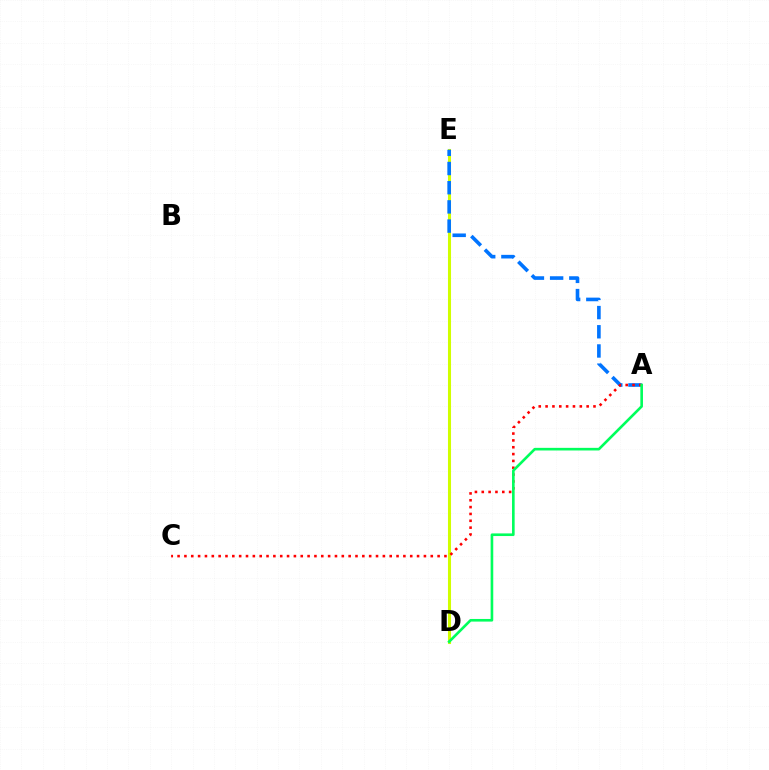{('D', 'E'): [{'color': '#b900ff', 'line_style': 'solid', 'thickness': 1.84}, {'color': '#d1ff00', 'line_style': 'solid', 'thickness': 2.21}], ('A', 'E'): [{'color': '#0074ff', 'line_style': 'dashed', 'thickness': 2.61}], ('A', 'C'): [{'color': '#ff0000', 'line_style': 'dotted', 'thickness': 1.86}], ('A', 'D'): [{'color': '#00ff5c', 'line_style': 'solid', 'thickness': 1.89}]}